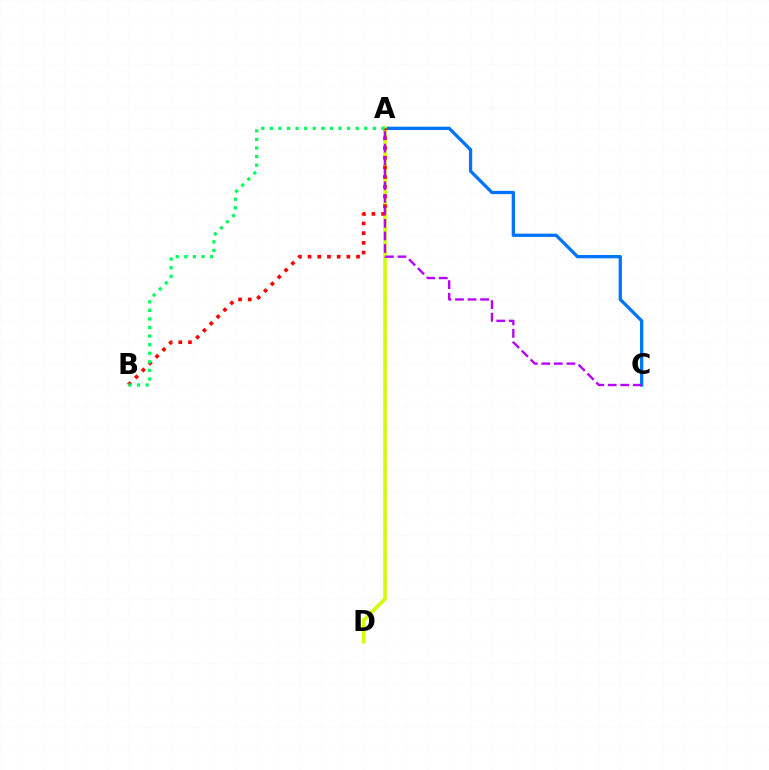{('A', 'C'): [{'color': '#0074ff', 'line_style': 'solid', 'thickness': 2.36}, {'color': '#b900ff', 'line_style': 'dashed', 'thickness': 1.7}], ('A', 'D'): [{'color': '#d1ff00', 'line_style': 'solid', 'thickness': 2.56}], ('A', 'B'): [{'color': '#ff0000', 'line_style': 'dotted', 'thickness': 2.63}, {'color': '#00ff5c', 'line_style': 'dotted', 'thickness': 2.33}]}